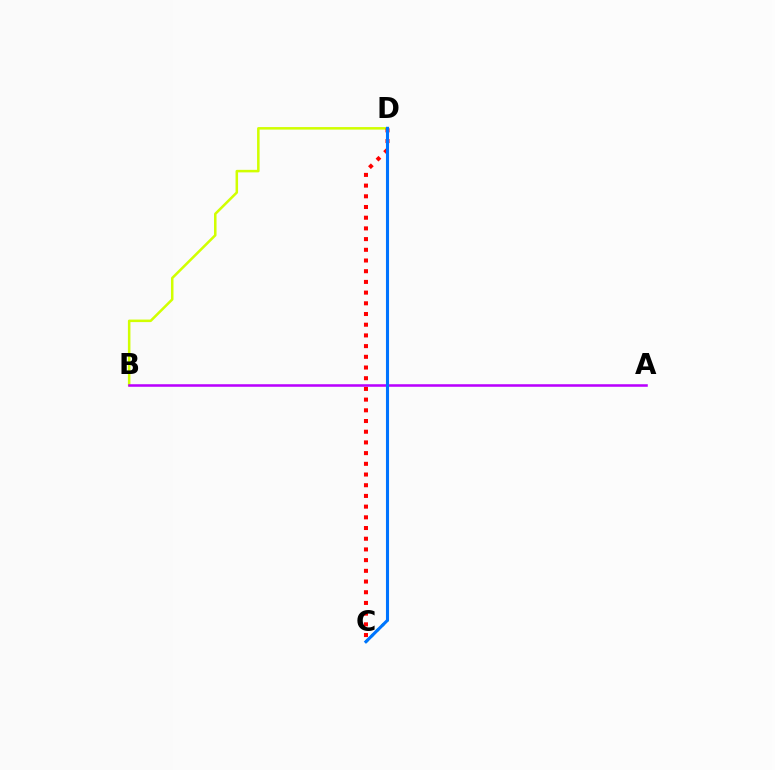{('B', 'D'): [{'color': '#d1ff00', 'line_style': 'solid', 'thickness': 1.82}], ('A', 'B'): [{'color': '#b900ff', 'line_style': 'solid', 'thickness': 1.83}], ('C', 'D'): [{'color': '#00ff5c', 'line_style': 'dotted', 'thickness': 2.02}, {'color': '#ff0000', 'line_style': 'dotted', 'thickness': 2.91}, {'color': '#0074ff', 'line_style': 'solid', 'thickness': 2.22}]}